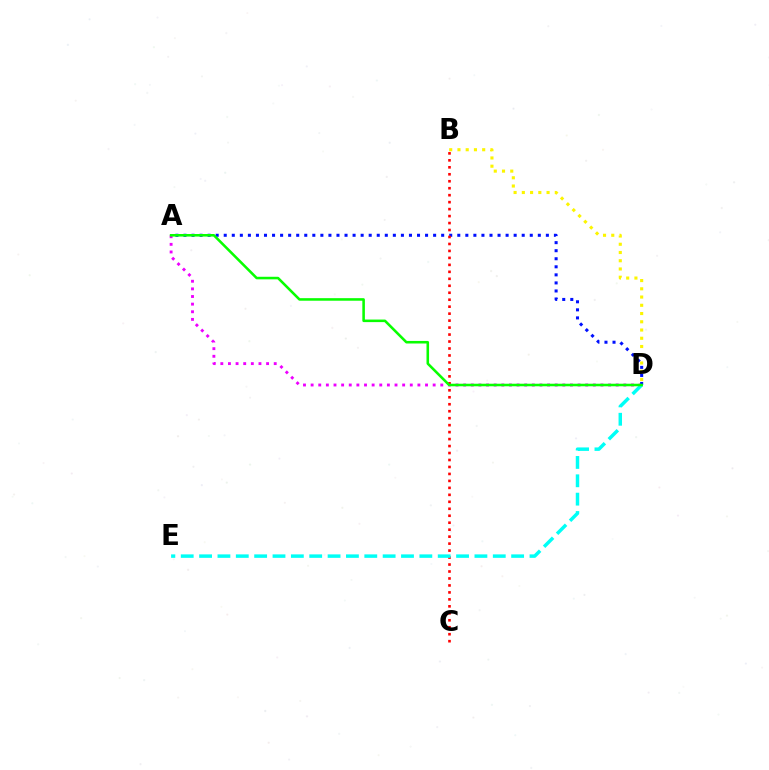{('A', 'D'): [{'color': '#ee00ff', 'line_style': 'dotted', 'thickness': 2.07}, {'color': '#0010ff', 'line_style': 'dotted', 'thickness': 2.19}, {'color': '#08ff00', 'line_style': 'solid', 'thickness': 1.84}], ('B', 'C'): [{'color': '#ff0000', 'line_style': 'dotted', 'thickness': 1.89}], ('D', 'E'): [{'color': '#00fff6', 'line_style': 'dashed', 'thickness': 2.49}], ('B', 'D'): [{'color': '#fcf500', 'line_style': 'dotted', 'thickness': 2.24}]}